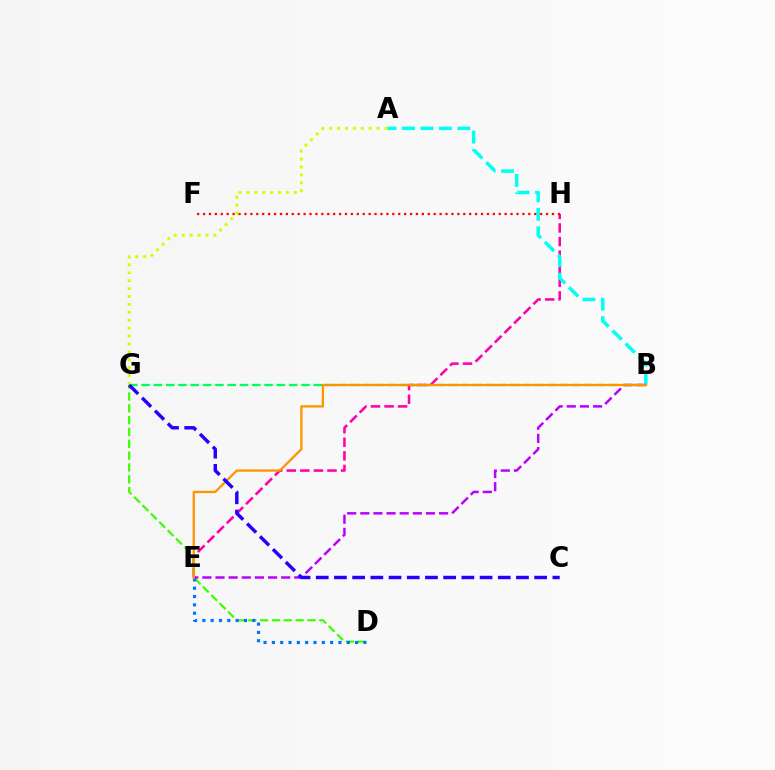{('E', 'H'): [{'color': '#ff00ac', 'line_style': 'dashed', 'thickness': 1.85}], ('A', 'B'): [{'color': '#00fff6', 'line_style': 'dashed', 'thickness': 2.51}], ('F', 'H'): [{'color': '#ff0000', 'line_style': 'dotted', 'thickness': 1.61}], ('B', 'G'): [{'color': '#00ff5c', 'line_style': 'dashed', 'thickness': 1.67}], ('D', 'G'): [{'color': '#3dff00', 'line_style': 'dashed', 'thickness': 1.61}], ('D', 'E'): [{'color': '#0074ff', 'line_style': 'dotted', 'thickness': 2.26}], ('B', 'E'): [{'color': '#b900ff', 'line_style': 'dashed', 'thickness': 1.78}, {'color': '#ff9400', 'line_style': 'solid', 'thickness': 1.65}], ('A', 'G'): [{'color': '#d1ff00', 'line_style': 'dotted', 'thickness': 2.15}], ('C', 'G'): [{'color': '#2500ff', 'line_style': 'dashed', 'thickness': 2.47}]}